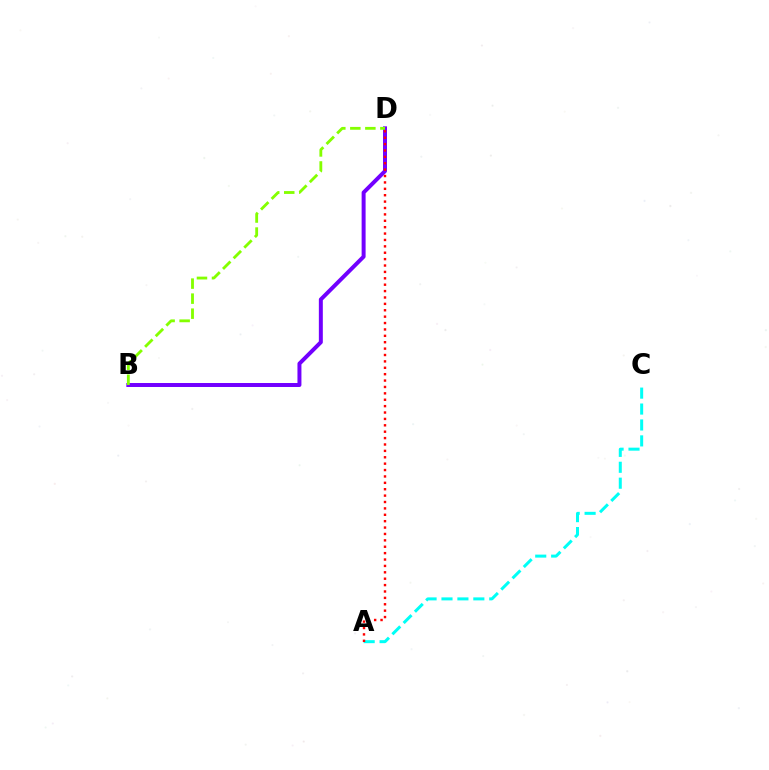{('B', 'D'): [{'color': '#7200ff', 'line_style': 'solid', 'thickness': 2.86}, {'color': '#84ff00', 'line_style': 'dashed', 'thickness': 2.04}], ('A', 'C'): [{'color': '#00fff6', 'line_style': 'dashed', 'thickness': 2.16}], ('A', 'D'): [{'color': '#ff0000', 'line_style': 'dotted', 'thickness': 1.74}]}